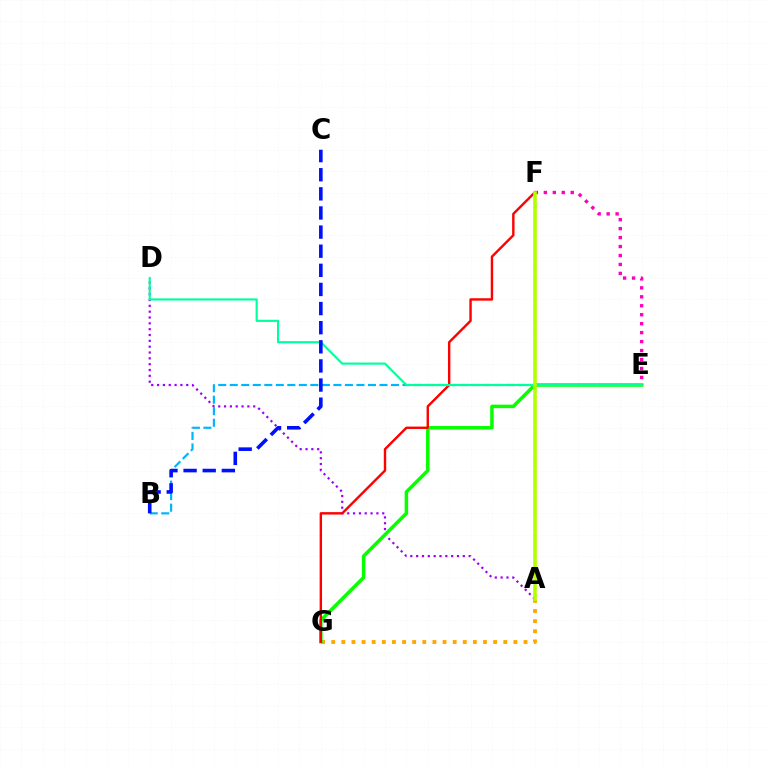{('A', 'G'): [{'color': '#ffa500', 'line_style': 'dotted', 'thickness': 2.75}], ('B', 'E'): [{'color': '#00b5ff', 'line_style': 'dashed', 'thickness': 1.56}], ('A', 'D'): [{'color': '#9b00ff', 'line_style': 'dotted', 'thickness': 1.59}], ('E', 'G'): [{'color': '#08ff00', 'line_style': 'solid', 'thickness': 2.53}], ('F', 'G'): [{'color': '#ff0000', 'line_style': 'solid', 'thickness': 1.73}], ('E', 'F'): [{'color': '#ff00bd', 'line_style': 'dotted', 'thickness': 2.43}], ('D', 'E'): [{'color': '#00ff9d', 'line_style': 'solid', 'thickness': 1.55}], ('A', 'F'): [{'color': '#b3ff00', 'line_style': 'solid', 'thickness': 2.61}], ('B', 'C'): [{'color': '#0010ff', 'line_style': 'dashed', 'thickness': 2.6}]}